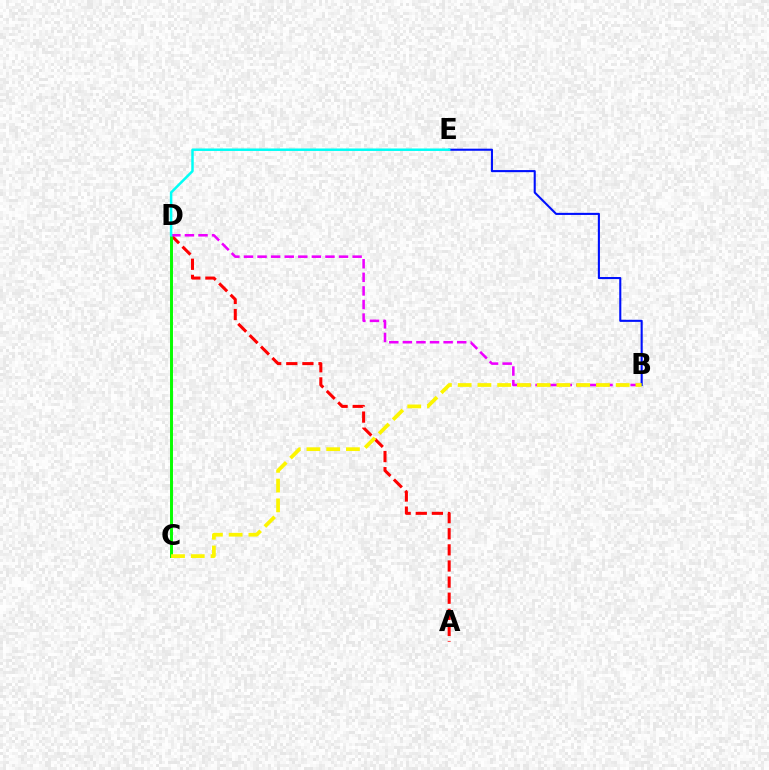{('A', 'D'): [{'color': '#ff0000', 'line_style': 'dashed', 'thickness': 2.19}], ('C', 'D'): [{'color': '#08ff00', 'line_style': 'solid', 'thickness': 2.12}], ('B', 'D'): [{'color': '#ee00ff', 'line_style': 'dashed', 'thickness': 1.84}], ('B', 'E'): [{'color': '#0010ff', 'line_style': 'solid', 'thickness': 1.51}], ('D', 'E'): [{'color': '#00fff6', 'line_style': 'solid', 'thickness': 1.79}], ('B', 'C'): [{'color': '#fcf500', 'line_style': 'dashed', 'thickness': 2.68}]}